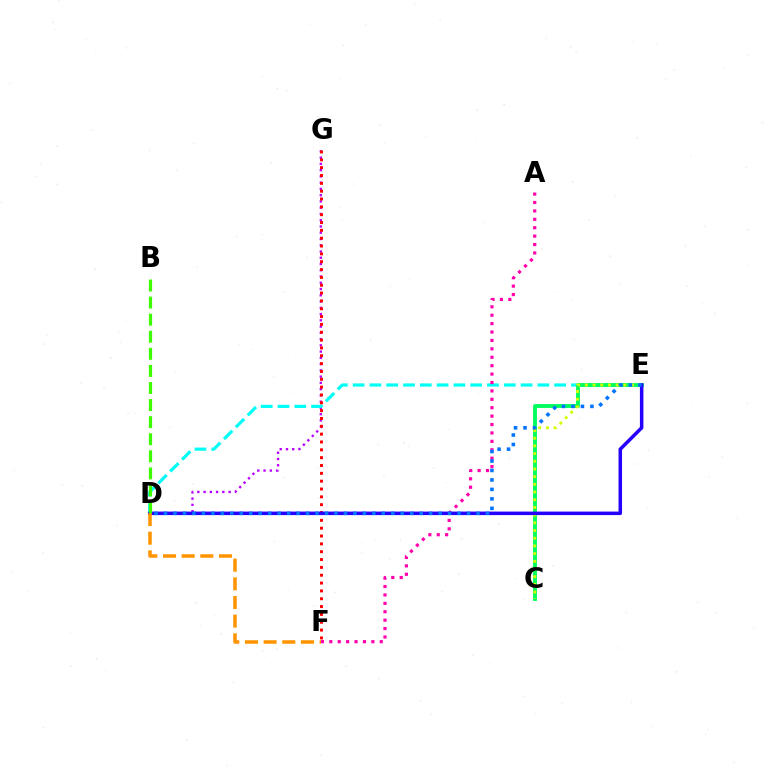{('D', 'G'): [{'color': '#b900ff', 'line_style': 'dotted', 'thickness': 1.7}], ('D', 'E'): [{'color': '#00fff6', 'line_style': 'dashed', 'thickness': 2.28}, {'color': '#2500ff', 'line_style': 'solid', 'thickness': 2.52}, {'color': '#0074ff', 'line_style': 'dotted', 'thickness': 2.57}], ('C', 'E'): [{'color': '#00ff5c', 'line_style': 'solid', 'thickness': 2.77}, {'color': '#d1ff00', 'line_style': 'dotted', 'thickness': 2.09}], ('F', 'G'): [{'color': '#ff0000', 'line_style': 'dotted', 'thickness': 2.13}], ('A', 'F'): [{'color': '#ff00ac', 'line_style': 'dotted', 'thickness': 2.28}], ('D', 'F'): [{'color': '#ff9400', 'line_style': 'dashed', 'thickness': 2.54}], ('B', 'D'): [{'color': '#3dff00', 'line_style': 'dashed', 'thickness': 2.32}]}